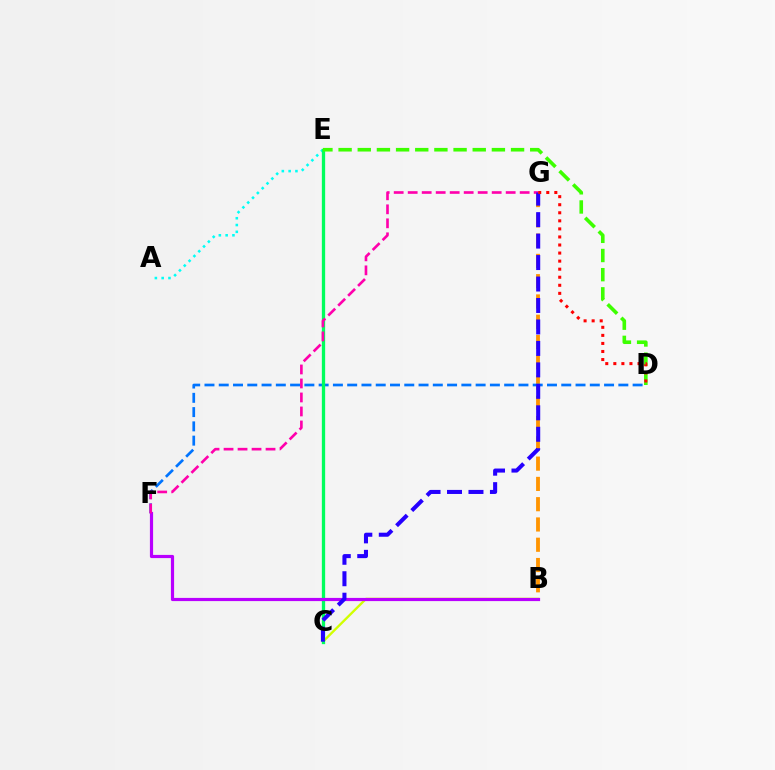{('B', 'C'): [{'color': '#d1ff00', 'line_style': 'solid', 'thickness': 1.68}], ('B', 'G'): [{'color': '#ff9400', 'line_style': 'dashed', 'thickness': 2.75}], ('A', 'E'): [{'color': '#00fff6', 'line_style': 'dotted', 'thickness': 1.85}], ('D', 'F'): [{'color': '#0074ff', 'line_style': 'dashed', 'thickness': 1.94}], ('C', 'E'): [{'color': '#00ff5c', 'line_style': 'solid', 'thickness': 2.38}], ('B', 'F'): [{'color': '#b900ff', 'line_style': 'solid', 'thickness': 2.29}], ('F', 'G'): [{'color': '#ff00ac', 'line_style': 'dashed', 'thickness': 1.9}], ('C', 'G'): [{'color': '#2500ff', 'line_style': 'dashed', 'thickness': 2.92}], ('D', 'E'): [{'color': '#3dff00', 'line_style': 'dashed', 'thickness': 2.6}], ('D', 'G'): [{'color': '#ff0000', 'line_style': 'dotted', 'thickness': 2.19}]}